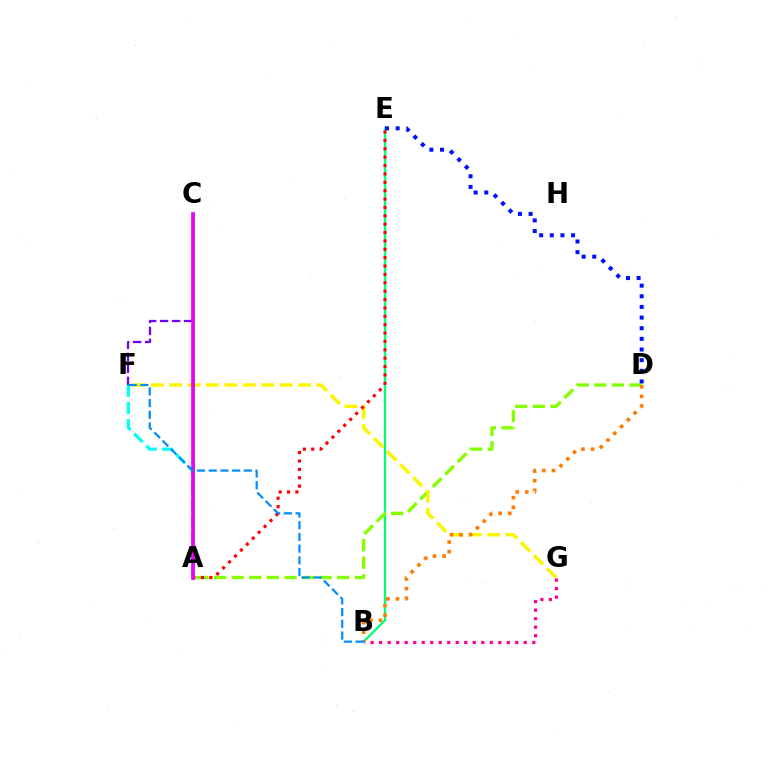{('C', 'F'): [{'color': '#7200ff', 'line_style': 'dashed', 'thickness': 1.63}], ('B', 'E'): [{'color': '#00ff74', 'line_style': 'solid', 'thickness': 1.61}], ('A', 'D'): [{'color': '#84ff00', 'line_style': 'dashed', 'thickness': 2.39}], ('D', 'E'): [{'color': '#0010ff', 'line_style': 'dotted', 'thickness': 2.89}], ('F', 'G'): [{'color': '#fcf500', 'line_style': 'dashed', 'thickness': 2.5}], ('A', 'F'): [{'color': '#00fff6', 'line_style': 'dashed', 'thickness': 2.31}], ('B', 'D'): [{'color': '#ff7c00', 'line_style': 'dotted', 'thickness': 2.61}], ('B', 'G'): [{'color': '#ff0094', 'line_style': 'dotted', 'thickness': 2.31}], ('A', 'E'): [{'color': '#ff0000', 'line_style': 'dotted', 'thickness': 2.28}], ('A', 'C'): [{'color': '#08ff00', 'line_style': 'solid', 'thickness': 2.18}, {'color': '#ee00ff', 'line_style': 'solid', 'thickness': 2.66}], ('B', 'F'): [{'color': '#008cff', 'line_style': 'dashed', 'thickness': 1.59}]}